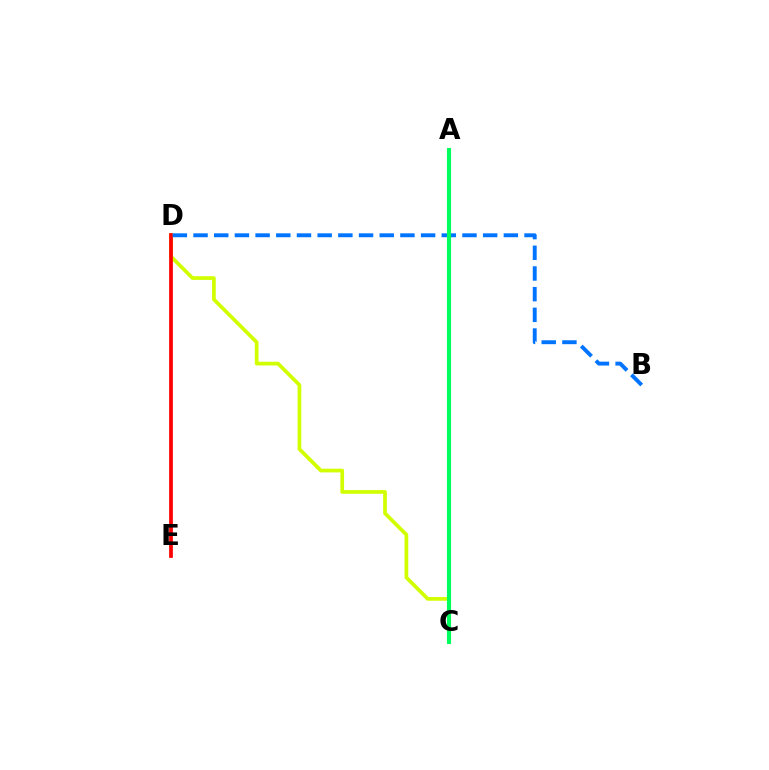{('C', 'D'): [{'color': '#d1ff00', 'line_style': 'solid', 'thickness': 2.67}], ('D', 'E'): [{'color': '#ff0000', 'line_style': 'solid', 'thickness': 2.69}], ('B', 'D'): [{'color': '#0074ff', 'line_style': 'dashed', 'thickness': 2.81}], ('A', 'C'): [{'color': '#b900ff', 'line_style': 'solid', 'thickness': 2.07}, {'color': '#00ff5c', 'line_style': 'solid', 'thickness': 2.97}]}